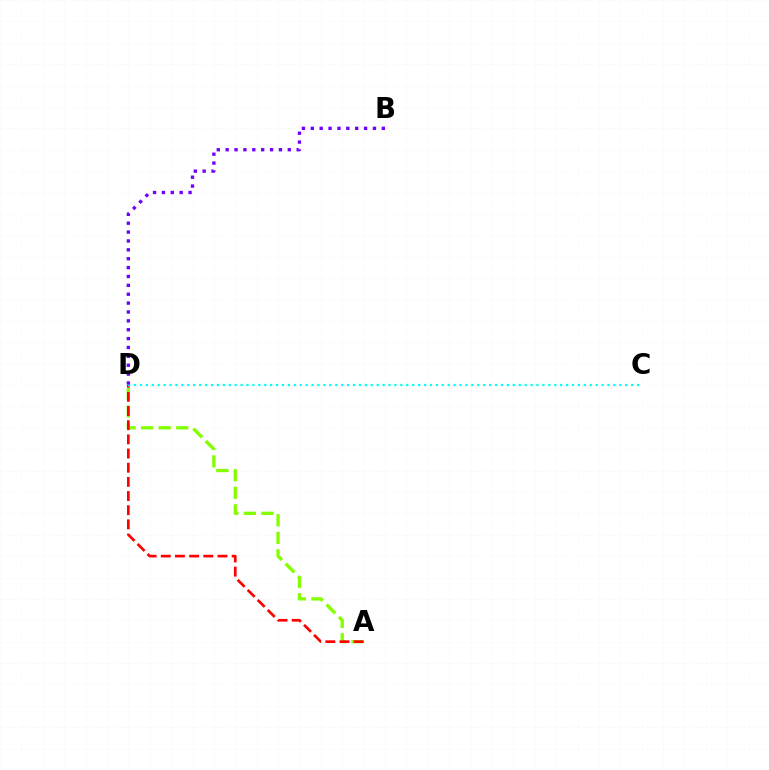{('A', 'D'): [{'color': '#84ff00', 'line_style': 'dashed', 'thickness': 2.39}, {'color': '#ff0000', 'line_style': 'dashed', 'thickness': 1.92}], ('C', 'D'): [{'color': '#00fff6', 'line_style': 'dotted', 'thickness': 1.61}], ('B', 'D'): [{'color': '#7200ff', 'line_style': 'dotted', 'thickness': 2.41}]}